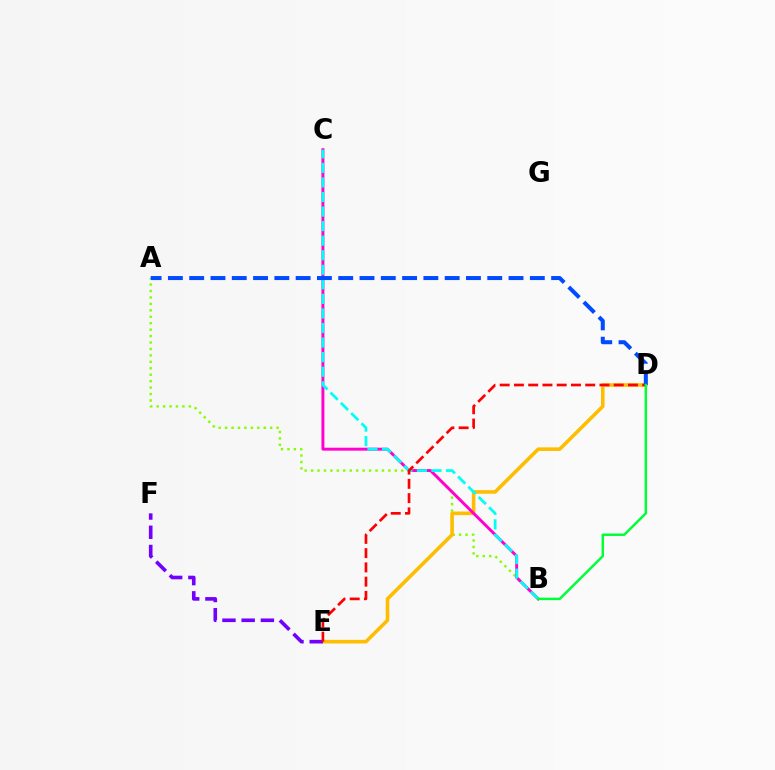{('A', 'B'): [{'color': '#84ff00', 'line_style': 'dotted', 'thickness': 1.75}], ('D', 'E'): [{'color': '#ffbd00', 'line_style': 'solid', 'thickness': 2.58}, {'color': '#ff0000', 'line_style': 'dashed', 'thickness': 1.94}], ('E', 'F'): [{'color': '#7200ff', 'line_style': 'dashed', 'thickness': 2.61}], ('B', 'C'): [{'color': '#ff00cf', 'line_style': 'solid', 'thickness': 2.11}, {'color': '#00fff6', 'line_style': 'dashed', 'thickness': 1.98}], ('A', 'D'): [{'color': '#004bff', 'line_style': 'dashed', 'thickness': 2.89}], ('B', 'D'): [{'color': '#00ff39', 'line_style': 'solid', 'thickness': 1.78}]}